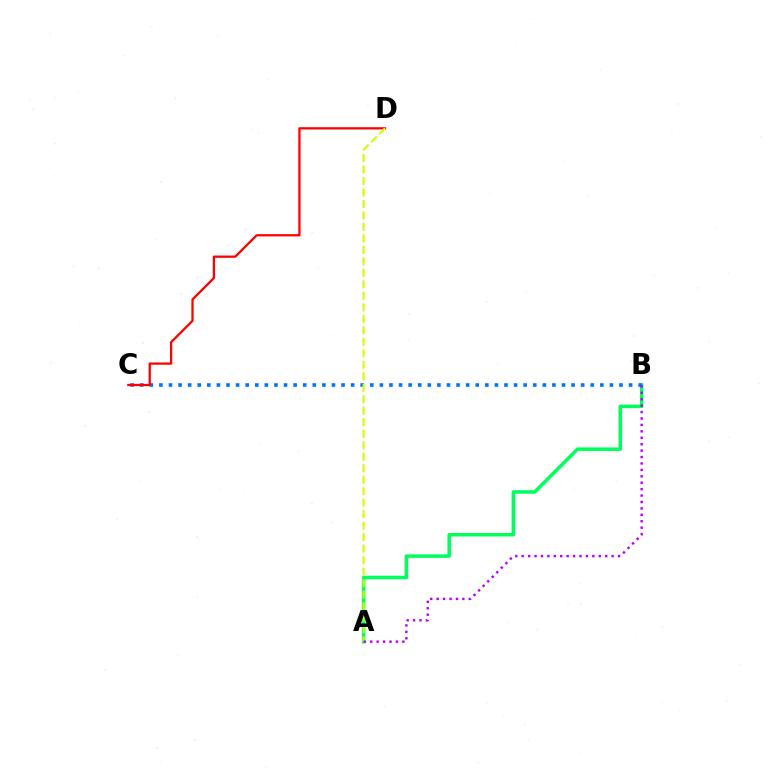{('A', 'B'): [{'color': '#00ff5c', 'line_style': 'solid', 'thickness': 2.52}, {'color': '#b900ff', 'line_style': 'dotted', 'thickness': 1.75}], ('B', 'C'): [{'color': '#0074ff', 'line_style': 'dotted', 'thickness': 2.6}], ('C', 'D'): [{'color': '#ff0000', 'line_style': 'solid', 'thickness': 1.63}], ('A', 'D'): [{'color': '#d1ff00', 'line_style': 'dashed', 'thickness': 1.56}]}